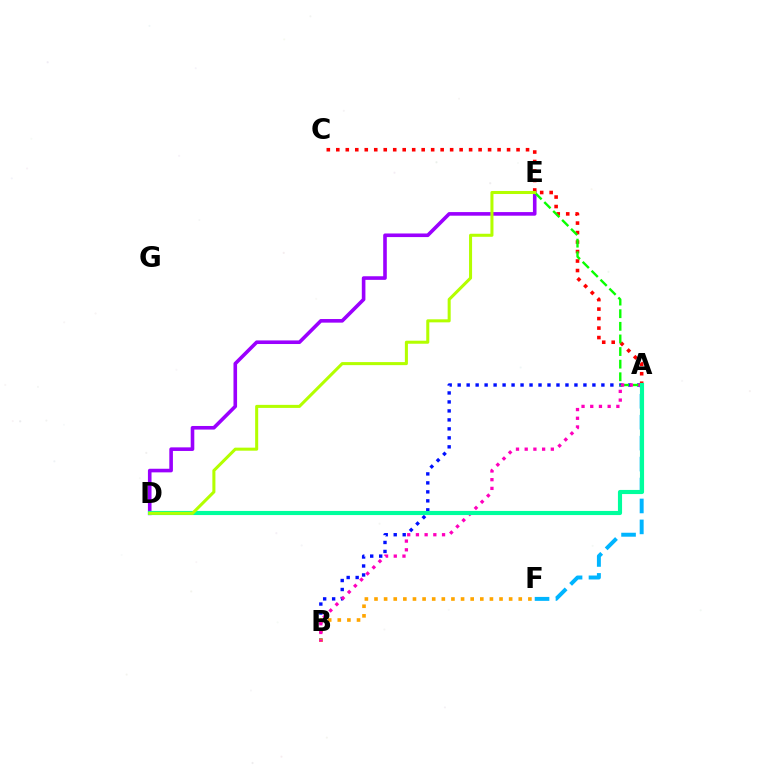{('A', 'B'): [{'color': '#0010ff', 'line_style': 'dotted', 'thickness': 2.44}, {'color': '#ff00bd', 'line_style': 'dotted', 'thickness': 2.37}], ('D', 'E'): [{'color': '#9b00ff', 'line_style': 'solid', 'thickness': 2.6}, {'color': '#b3ff00', 'line_style': 'solid', 'thickness': 2.19}], ('A', 'C'): [{'color': '#ff0000', 'line_style': 'dotted', 'thickness': 2.58}], ('A', 'F'): [{'color': '#00b5ff', 'line_style': 'dashed', 'thickness': 2.84}], ('A', 'E'): [{'color': '#08ff00', 'line_style': 'dashed', 'thickness': 1.71}], ('B', 'F'): [{'color': '#ffa500', 'line_style': 'dotted', 'thickness': 2.61}], ('A', 'D'): [{'color': '#00ff9d', 'line_style': 'solid', 'thickness': 2.97}]}